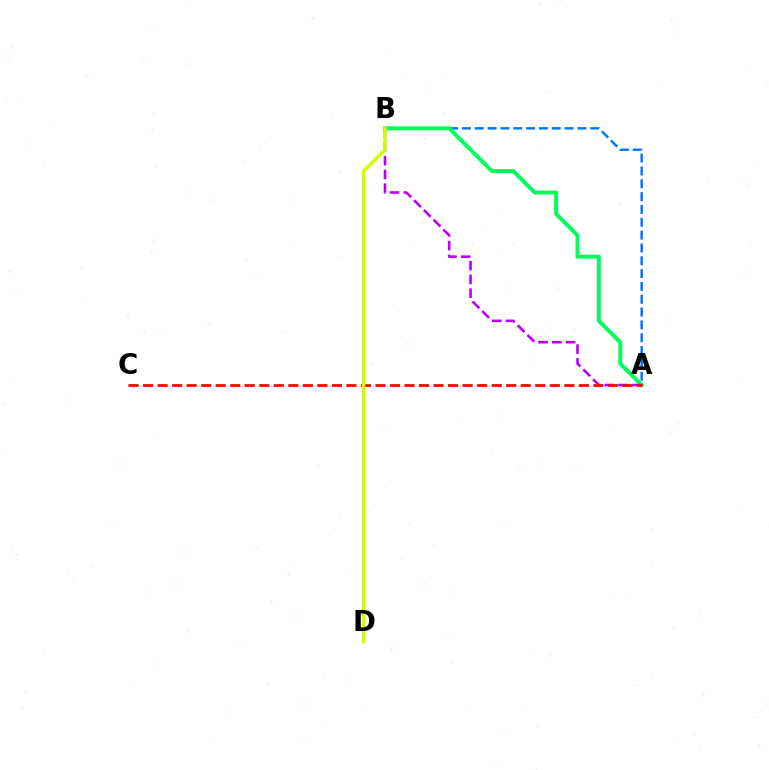{('A', 'B'): [{'color': '#0074ff', 'line_style': 'dashed', 'thickness': 1.74}, {'color': '#00ff5c', 'line_style': 'solid', 'thickness': 2.84}, {'color': '#b900ff', 'line_style': 'dashed', 'thickness': 1.87}], ('A', 'C'): [{'color': '#ff0000', 'line_style': 'dashed', 'thickness': 1.97}], ('B', 'D'): [{'color': '#d1ff00', 'line_style': 'solid', 'thickness': 2.46}]}